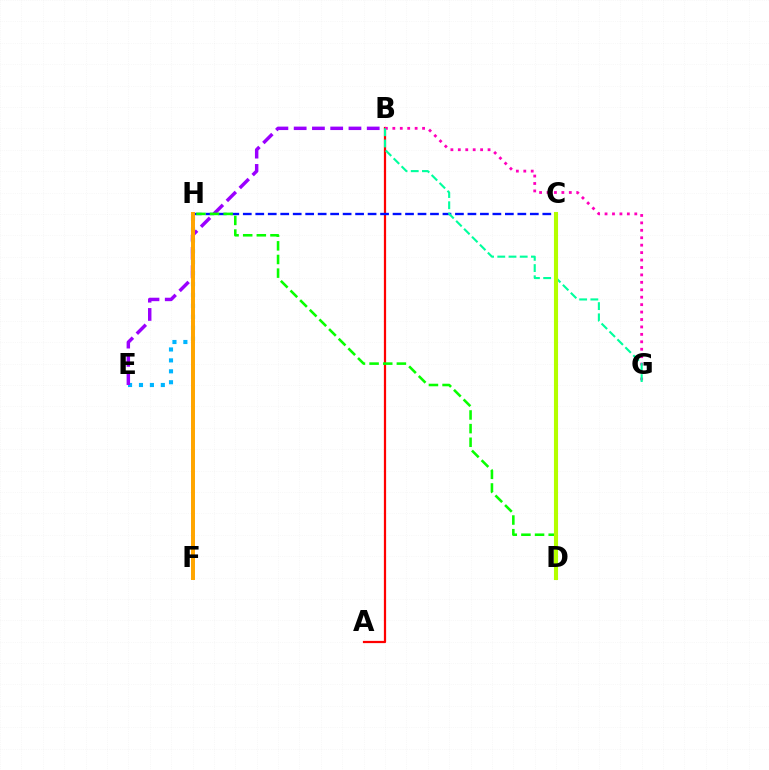{('A', 'B'): [{'color': '#ff0000', 'line_style': 'solid', 'thickness': 1.61}], ('B', 'G'): [{'color': '#ff00bd', 'line_style': 'dotted', 'thickness': 2.02}, {'color': '#00ff9d', 'line_style': 'dashed', 'thickness': 1.52}], ('C', 'H'): [{'color': '#0010ff', 'line_style': 'dashed', 'thickness': 1.7}], ('E', 'H'): [{'color': '#00b5ff', 'line_style': 'dotted', 'thickness': 2.97}], ('B', 'E'): [{'color': '#9b00ff', 'line_style': 'dashed', 'thickness': 2.48}], ('F', 'H'): [{'color': '#ffa500', 'line_style': 'solid', 'thickness': 2.86}], ('D', 'H'): [{'color': '#08ff00', 'line_style': 'dashed', 'thickness': 1.85}], ('C', 'D'): [{'color': '#b3ff00', 'line_style': 'solid', 'thickness': 2.94}]}